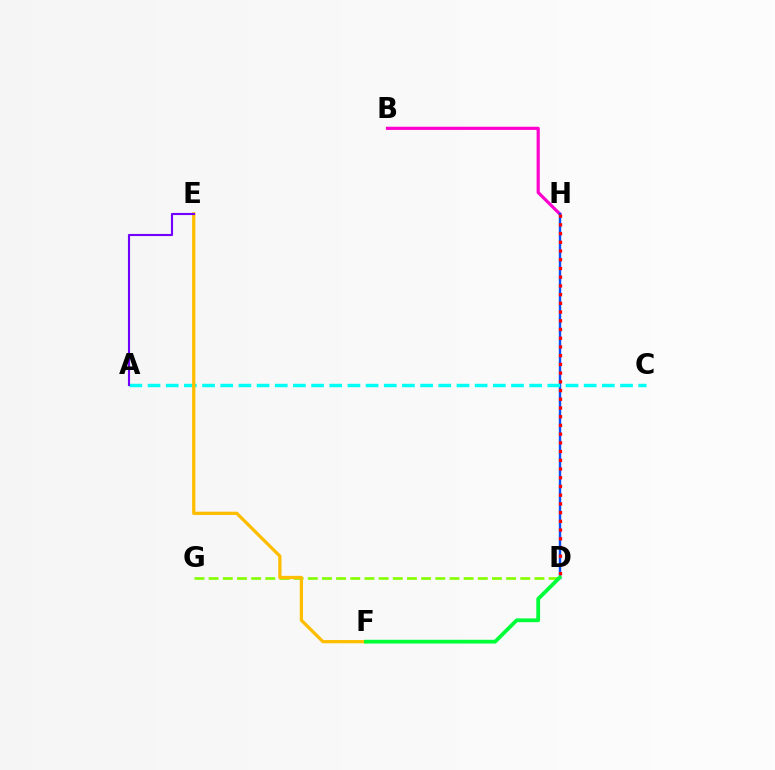{('B', 'H'): [{'color': '#ff00cf', 'line_style': 'solid', 'thickness': 2.29}], ('D', 'H'): [{'color': '#004bff', 'line_style': 'solid', 'thickness': 1.74}, {'color': '#ff0000', 'line_style': 'dotted', 'thickness': 2.37}], ('A', 'C'): [{'color': '#00fff6', 'line_style': 'dashed', 'thickness': 2.47}], ('D', 'G'): [{'color': '#84ff00', 'line_style': 'dashed', 'thickness': 1.92}], ('E', 'F'): [{'color': '#ffbd00', 'line_style': 'solid', 'thickness': 2.35}], ('D', 'F'): [{'color': '#00ff39', 'line_style': 'solid', 'thickness': 2.72}], ('A', 'E'): [{'color': '#7200ff', 'line_style': 'solid', 'thickness': 1.53}]}